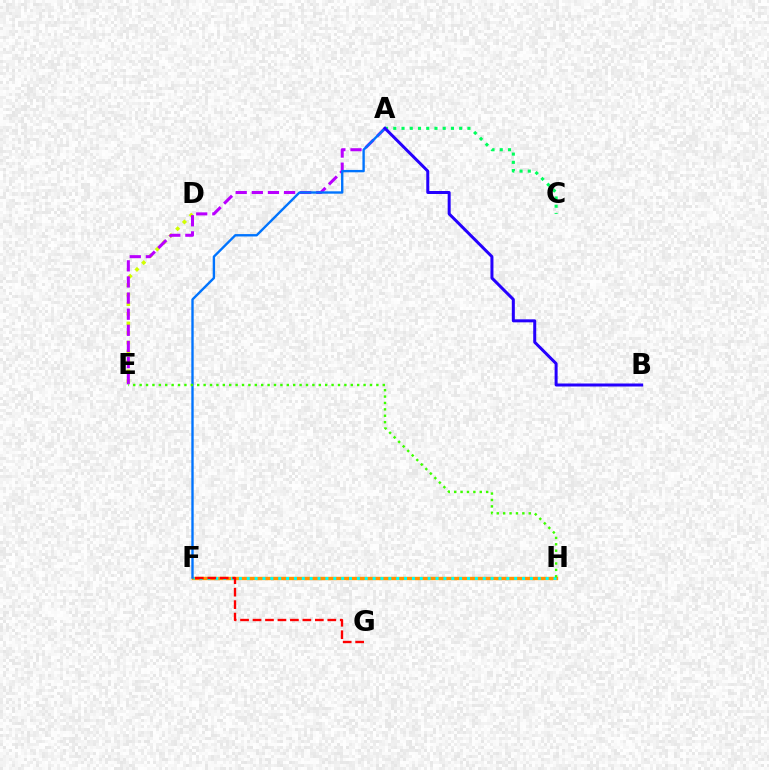{('A', 'C'): [{'color': '#00ff5c', 'line_style': 'dotted', 'thickness': 2.24}], ('F', 'H'): [{'color': '#ff00ac', 'line_style': 'dashed', 'thickness': 2.15}, {'color': '#ff9400', 'line_style': 'solid', 'thickness': 2.45}, {'color': '#00fff6', 'line_style': 'dotted', 'thickness': 2.14}], ('D', 'E'): [{'color': '#d1ff00', 'line_style': 'dotted', 'thickness': 2.61}], ('A', 'E'): [{'color': '#b900ff', 'line_style': 'dashed', 'thickness': 2.19}], ('A', 'F'): [{'color': '#0074ff', 'line_style': 'solid', 'thickness': 1.71}], ('E', 'H'): [{'color': '#3dff00', 'line_style': 'dotted', 'thickness': 1.74}], ('F', 'G'): [{'color': '#ff0000', 'line_style': 'dashed', 'thickness': 1.69}], ('A', 'B'): [{'color': '#2500ff', 'line_style': 'solid', 'thickness': 2.16}]}